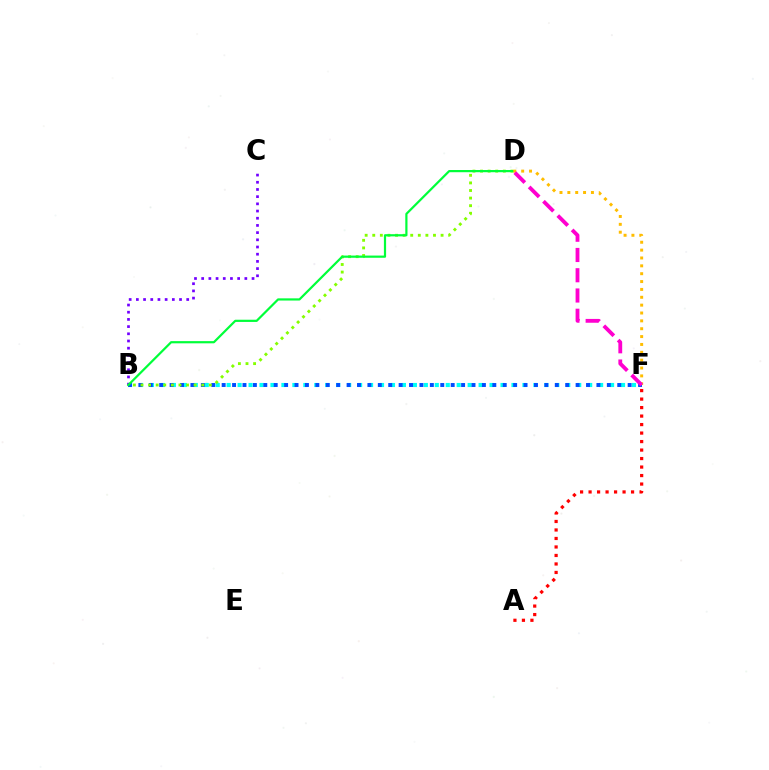{('A', 'F'): [{'color': '#ff0000', 'line_style': 'dotted', 'thickness': 2.31}], ('B', 'F'): [{'color': '#00fff6', 'line_style': 'dotted', 'thickness': 2.98}, {'color': '#004bff', 'line_style': 'dotted', 'thickness': 2.83}], ('B', 'D'): [{'color': '#84ff00', 'line_style': 'dotted', 'thickness': 2.06}, {'color': '#00ff39', 'line_style': 'solid', 'thickness': 1.59}], ('B', 'C'): [{'color': '#7200ff', 'line_style': 'dotted', 'thickness': 1.95}], ('D', 'F'): [{'color': '#ffbd00', 'line_style': 'dotted', 'thickness': 2.14}, {'color': '#ff00cf', 'line_style': 'dashed', 'thickness': 2.75}]}